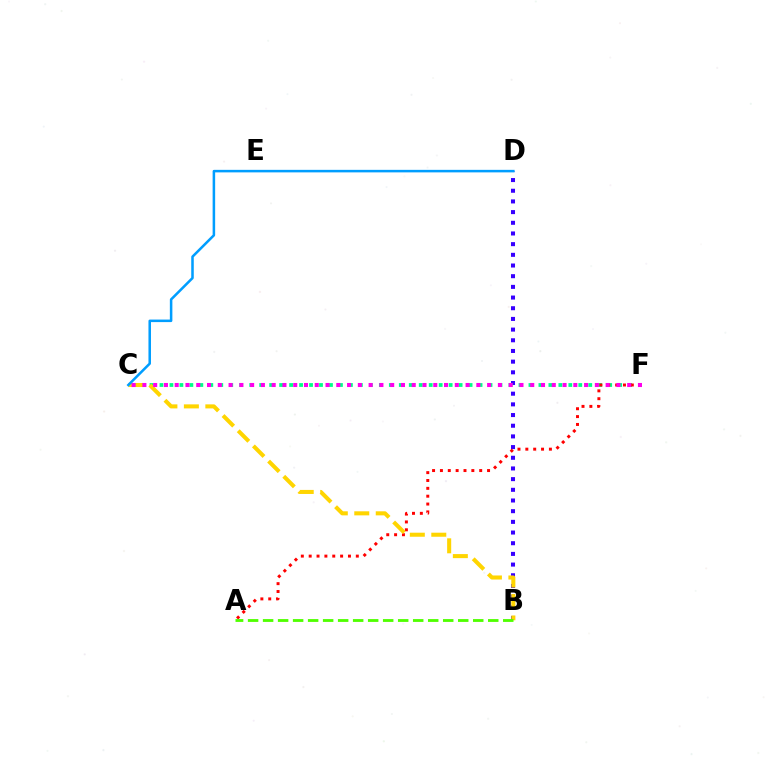{('B', 'D'): [{'color': '#3700ff', 'line_style': 'dotted', 'thickness': 2.9}], ('C', 'F'): [{'color': '#00ff86', 'line_style': 'dotted', 'thickness': 2.71}, {'color': '#ff00ed', 'line_style': 'dotted', 'thickness': 2.93}], ('A', 'F'): [{'color': '#ff0000', 'line_style': 'dotted', 'thickness': 2.13}], ('B', 'C'): [{'color': '#ffd500', 'line_style': 'dashed', 'thickness': 2.92}], ('A', 'B'): [{'color': '#4fff00', 'line_style': 'dashed', 'thickness': 2.04}], ('C', 'D'): [{'color': '#009eff', 'line_style': 'solid', 'thickness': 1.82}]}